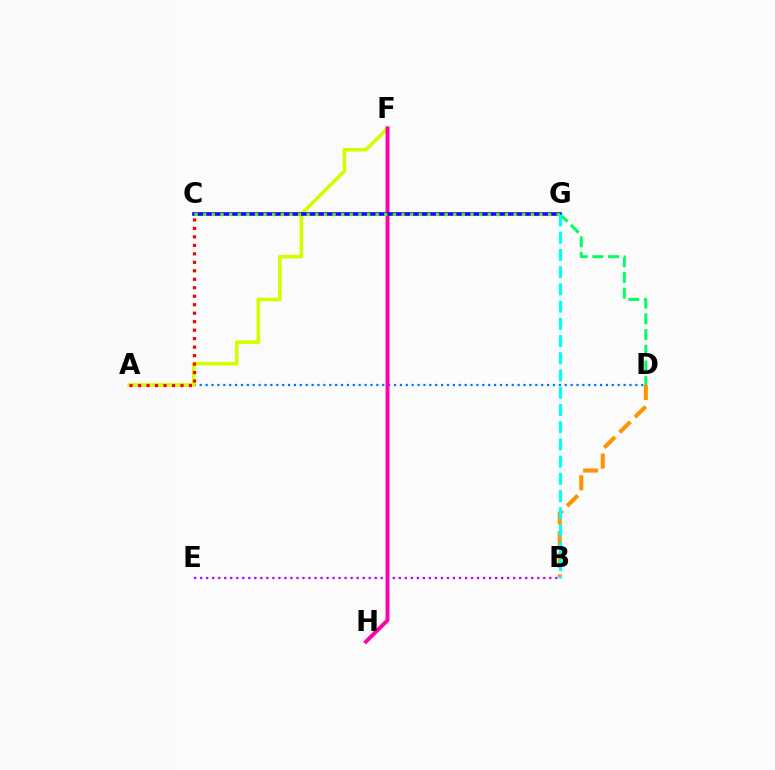{('D', 'G'): [{'color': '#00ff5c', 'line_style': 'dashed', 'thickness': 2.14}], ('A', 'D'): [{'color': '#0074ff', 'line_style': 'dotted', 'thickness': 1.6}], ('A', 'F'): [{'color': '#d1ff00', 'line_style': 'solid', 'thickness': 2.59}], ('B', 'D'): [{'color': '#ff9400', 'line_style': 'dashed', 'thickness': 2.94}], ('B', 'E'): [{'color': '#b900ff', 'line_style': 'dotted', 'thickness': 1.64}], ('F', 'H'): [{'color': '#ff00ac', 'line_style': 'solid', 'thickness': 2.82}], ('C', 'G'): [{'color': '#2500ff', 'line_style': 'solid', 'thickness': 2.63}, {'color': '#3dff00', 'line_style': 'dotted', 'thickness': 2.34}], ('A', 'C'): [{'color': '#ff0000', 'line_style': 'dotted', 'thickness': 2.3}], ('B', 'G'): [{'color': '#00fff6', 'line_style': 'dashed', 'thickness': 2.34}]}